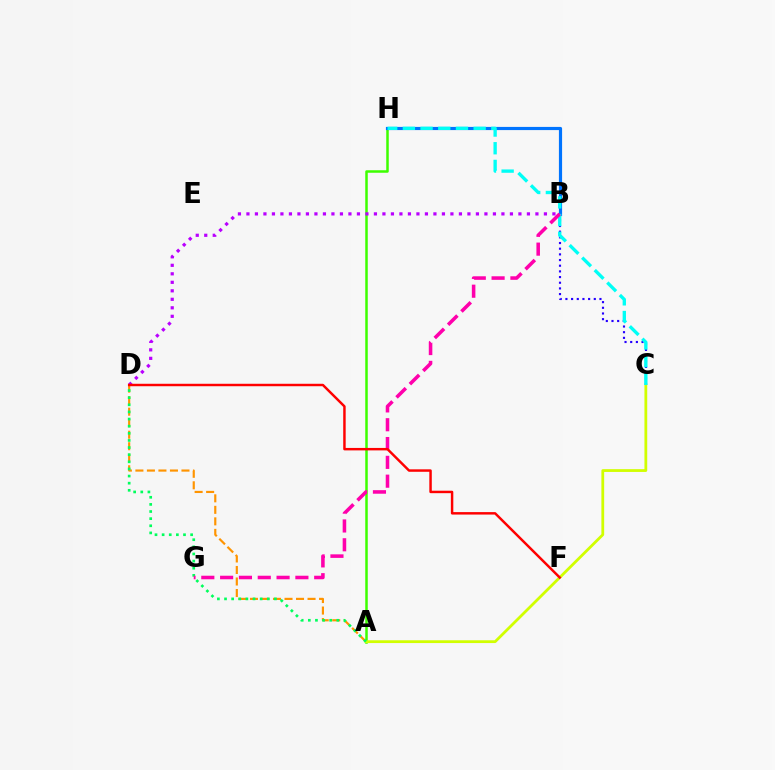{('A', 'H'): [{'color': '#3dff00', 'line_style': 'solid', 'thickness': 1.81}], ('A', 'D'): [{'color': '#ff9400', 'line_style': 'dashed', 'thickness': 1.56}, {'color': '#00ff5c', 'line_style': 'dotted', 'thickness': 1.94}], ('A', 'C'): [{'color': '#d1ff00', 'line_style': 'solid', 'thickness': 2.0}], ('B', 'C'): [{'color': '#2500ff', 'line_style': 'dotted', 'thickness': 1.54}], ('B', 'H'): [{'color': '#0074ff', 'line_style': 'solid', 'thickness': 2.29}], ('C', 'H'): [{'color': '#00fff6', 'line_style': 'dashed', 'thickness': 2.4}], ('B', 'G'): [{'color': '#ff00ac', 'line_style': 'dashed', 'thickness': 2.56}], ('B', 'D'): [{'color': '#b900ff', 'line_style': 'dotted', 'thickness': 2.31}], ('D', 'F'): [{'color': '#ff0000', 'line_style': 'solid', 'thickness': 1.77}]}